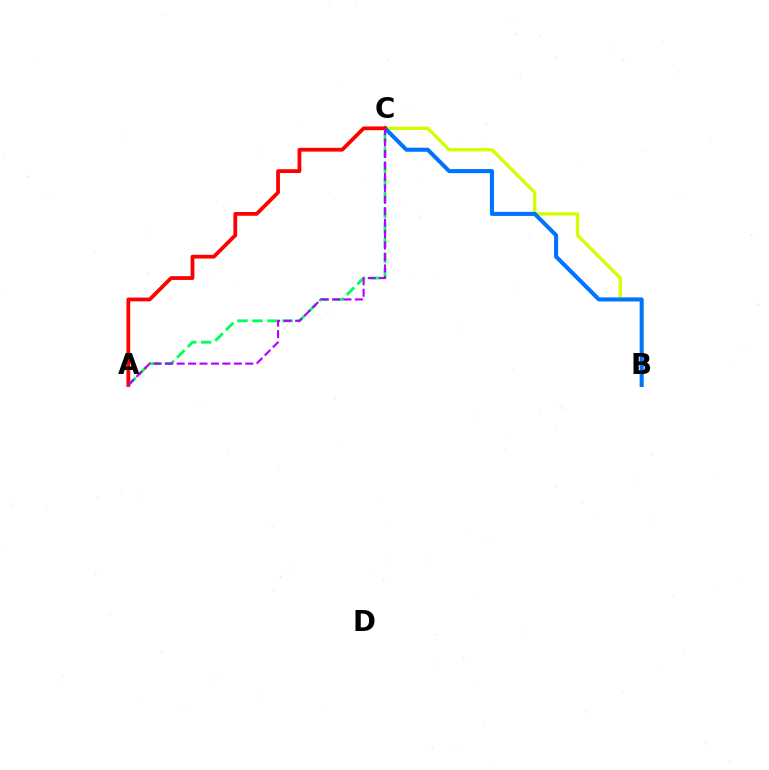{('A', 'C'): [{'color': '#00ff5c', 'line_style': 'dashed', 'thickness': 2.04}, {'color': '#ff0000', 'line_style': 'solid', 'thickness': 2.71}, {'color': '#b900ff', 'line_style': 'dashed', 'thickness': 1.55}], ('B', 'C'): [{'color': '#d1ff00', 'line_style': 'solid', 'thickness': 2.39}, {'color': '#0074ff', 'line_style': 'solid', 'thickness': 2.93}]}